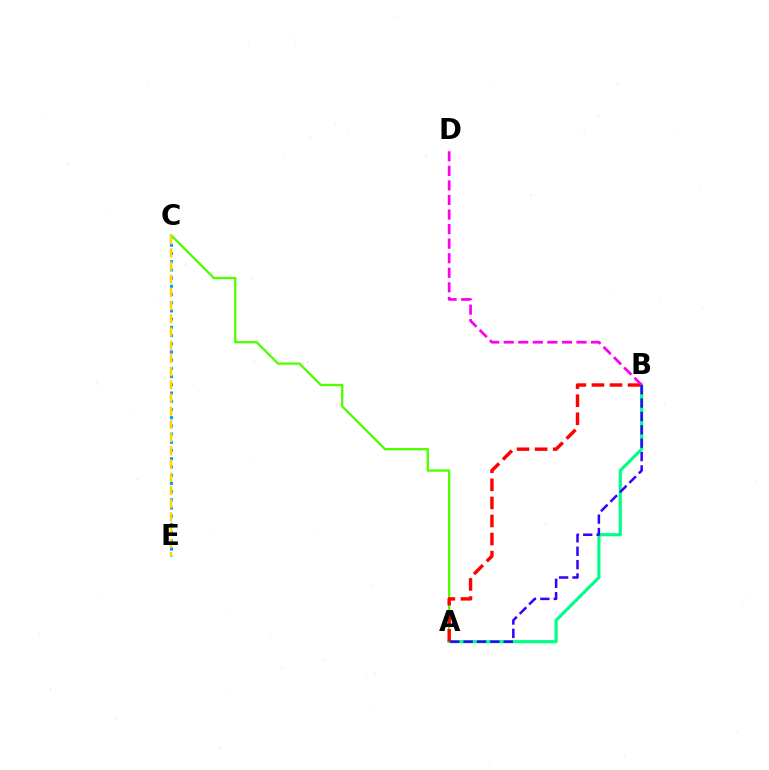{('A', 'B'): [{'color': '#00ff86', 'line_style': 'solid', 'thickness': 2.27}, {'color': '#ff0000', 'line_style': 'dashed', 'thickness': 2.46}, {'color': '#3700ff', 'line_style': 'dashed', 'thickness': 1.82}], ('C', 'E'): [{'color': '#009eff', 'line_style': 'dotted', 'thickness': 2.23}, {'color': '#ffd500', 'line_style': 'dashed', 'thickness': 1.79}], ('A', 'C'): [{'color': '#4fff00', 'line_style': 'solid', 'thickness': 1.67}], ('B', 'D'): [{'color': '#ff00ed', 'line_style': 'dashed', 'thickness': 1.98}]}